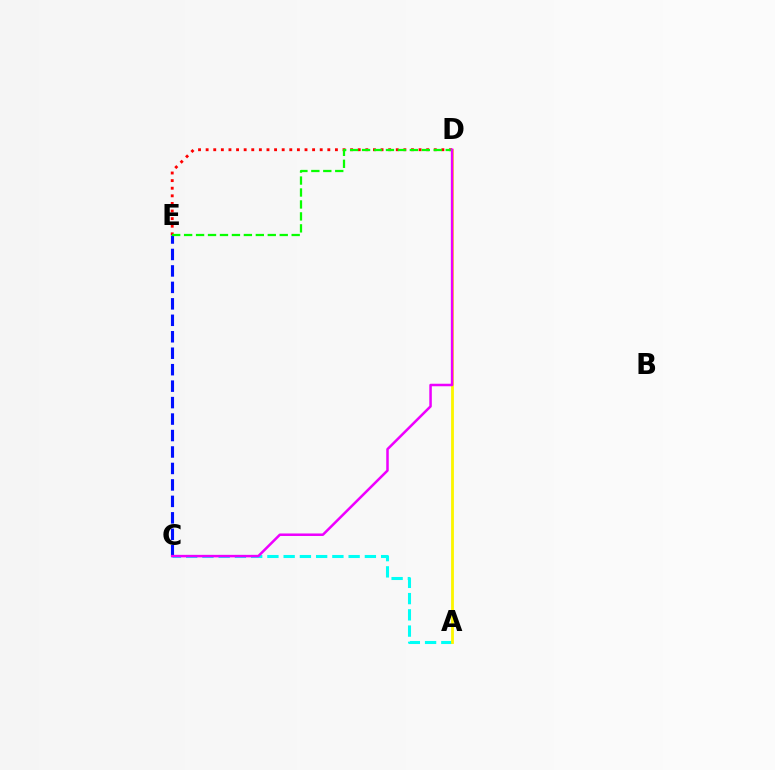{('A', 'C'): [{'color': '#00fff6', 'line_style': 'dashed', 'thickness': 2.21}], ('A', 'D'): [{'color': '#fcf500', 'line_style': 'solid', 'thickness': 2.03}], ('D', 'E'): [{'color': '#ff0000', 'line_style': 'dotted', 'thickness': 2.07}, {'color': '#08ff00', 'line_style': 'dashed', 'thickness': 1.62}], ('C', 'E'): [{'color': '#0010ff', 'line_style': 'dashed', 'thickness': 2.24}], ('C', 'D'): [{'color': '#ee00ff', 'line_style': 'solid', 'thickness': 1.81}]}